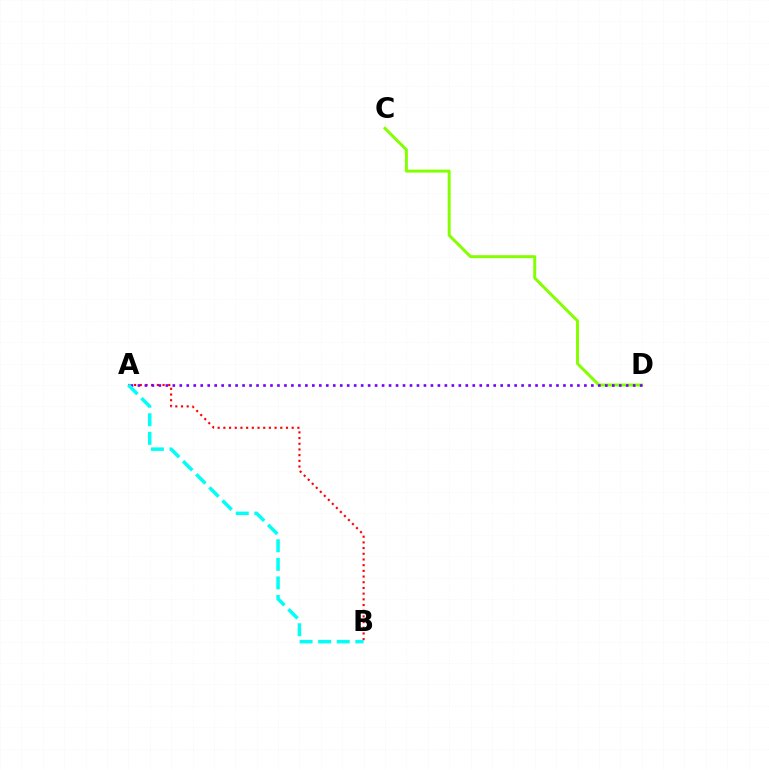{('C', 'D'): [{'color': '#84ff00', 'line_style': 'solid', 'thickness': 2.14}], ('A', 'B'): [{'color': '#ff0000', 'line_style': 'dotted', 'thickness': 1.55}, {'color': '#00fff6', 'line_style': 'dashed', 'thickness': 2.52}], ('A', 'D'): [{'color': '#7200ff', 'line_style': 'dotted', 'thickness': 1.9}]}